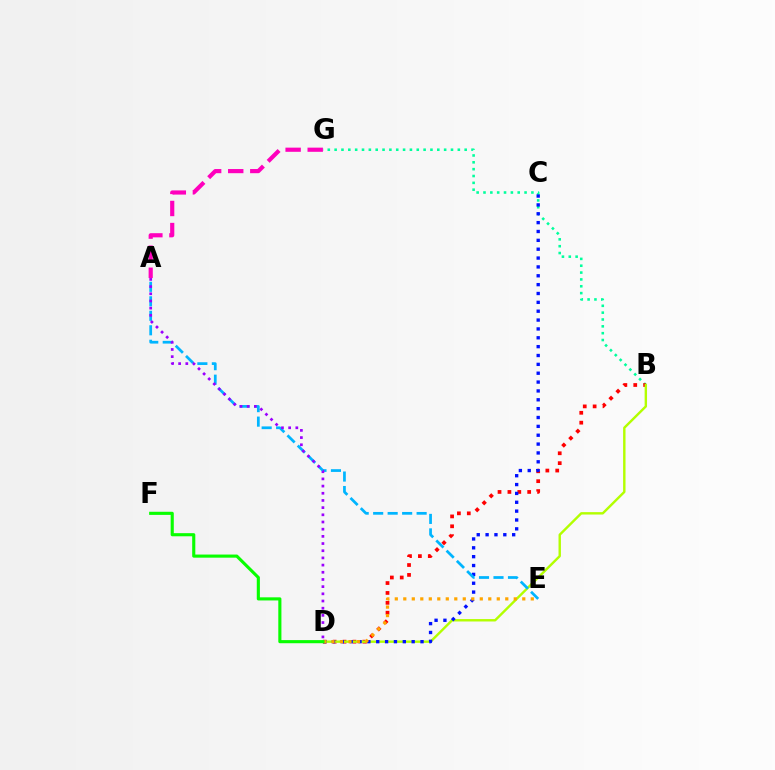{('B', 'G'): [{'color': '#00ff9d', 'line_style': 'dotted', 'thickness': 1.86}], ('B', 'D'): [{'color': '#ff0000', 'line_style': 'dotted', 'thickness': 2.69}, {'color': '#b3ff00', 'line_style': 'solid', 'thickness': 1.73}], ('C', 'D'): [{'color': '#0010ff', 'line_style': 'dotted', 'thickness': 2.41}], ('D', 'E'): [{'color': '#ffa500', 'line_style': 'dotted', 'thickness': 2.31}], ('D', 'F'): [{'color': '#08ff00', 'line_style': 'solid', 'thickness': 2.24}], ('A', 'E'): [{'color': '#00b5ff', 'line_style': 'dashed', 'thickness': 1.97}], ('A', 'D'): [{'color': '#9b00ff', 'line_style': 'dotted', 'thickness': 1.95}], ('A', 'G'): [{'color': '#ff00bd', 'line_style': 'dashed', 'thickness': 3.0}]}